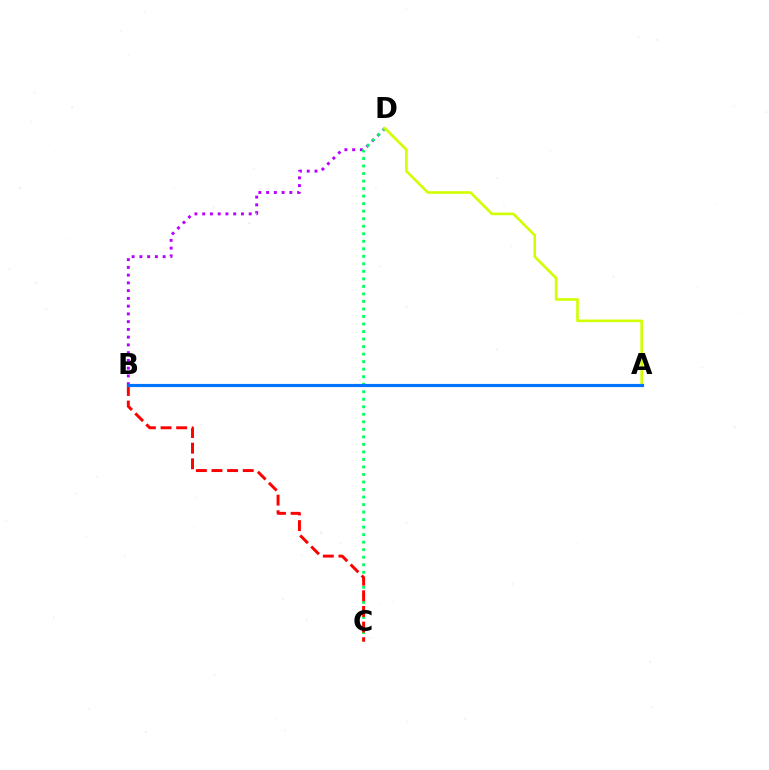{('B', 'D'): [{'color': '#b900ff', 'line_style': 'dotted', 'thickness': 2.11}], ('C', 'D'): [{'color': '#00ff5c', 'line_style': 'dotted', 'thickness': 2.04}], ('B', 'C'): [{'color': '#ff0000', 'line_style': 'dashed', 'thickness': 2.12}], ('A', 'D'): [{'color': '#d1ff00', 'line_style': 'solid', 'thickness': 1.89}], ('A', 'B'): [{'color': '#0074ff', 'line_style': 'solid', 'thickness': 2.28}]}